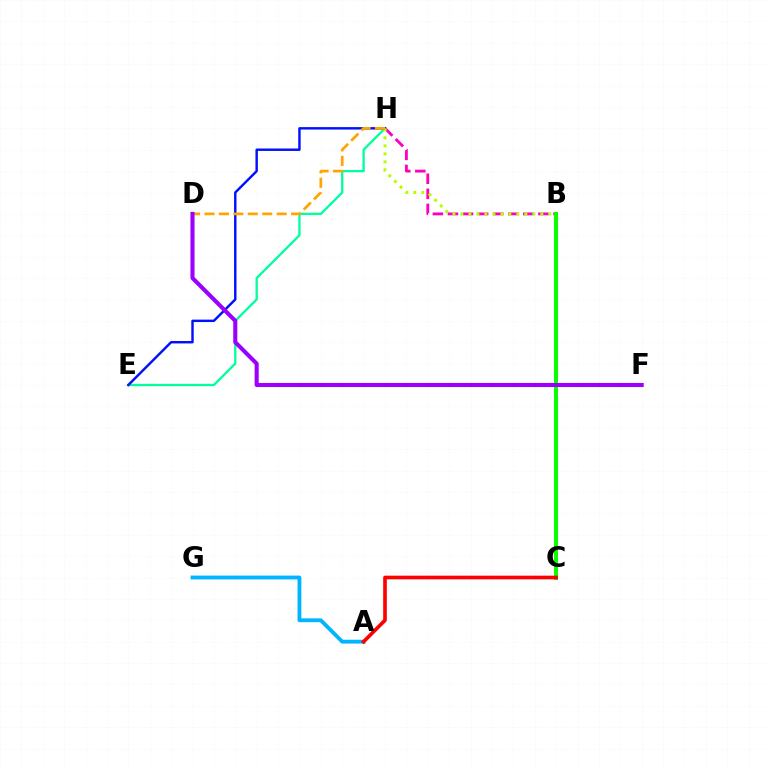{('B', 'H'): [{'color': '#ff00bd', 'line_style': 'dashed', 'thickness': 2.05}, {'color': '#b3ff00', 'line_style': 'dotted', 'thickness': 2.17}], ('B', 'C'): [{'color': '#08ff00', 'line_style': 'solid', 'thickness': 2.91}], ('E', 'H'): [{'color': '#00ff9d', 'line_style': 'solid', 'thickness': 1.67}, {'color': '#0010ff', 'line_style': 'solid', 'thickness': 1.75}], ('D', 'H'): [{'color': '#ffa500', 'line_style': 'dashed', 'thickness': 1.96}], ('A', 'G'): [{'color': '#00b5ff', 'line_style': 'solid', 'thickness': 2.76}], ('A', 'C'): [{'color': '#ff0000', 'line_style': 'solid', 'thickness': 2.64}], ('D', 'F'): [{'color': '#9b00ff', 'line_style': 'solid', 'thickness': 2.93}]}